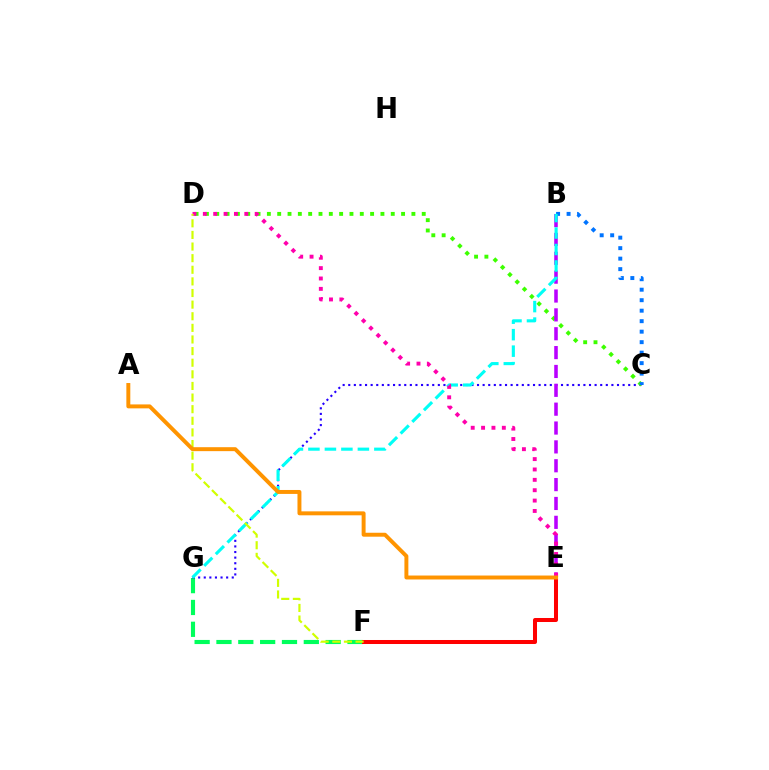{('F', 'G'): [{'color': '#00ff5c', 'line_style': 'dashed', 'thickness': 2.97}], ('E', 'F'): [{'color': '#ff0000', 'line_style': 'solid', 'thickness': 2.89}], ('C', 'G'): [{'color': '#2500ff', 'line_style': 'dotted', 'thickness': 1.52}], ('C', 'D'): [{'color': '#3dff00', 'line_style': 'dotted', 'thickness': 2.81}], ('B', 'E'): [{'color': '#b900ff', 'line_style': 'dashed', 'thickness': 2.56}], ('B', 'C'): [{'color': '#0074ff', 'line_style': 'dotted', 'thickness': 2.85}], ('B', 'G'): [{'color': '#00fff6', 'line_style': 'dashed', 'thickness': 2.24}], ('D', 'E'): [{'color': '#ff00ac', 'line_style': 'dotted', 'thickness': 2.82}], ('D', 'F'): [{'color': '#d1ff00', 'line_style': 'dashed', 'thickness': 1.58}], ('A', 'E'): [{'color': '#ff9400', 'line_style': 'solid', 'thickness': 2.84}]}